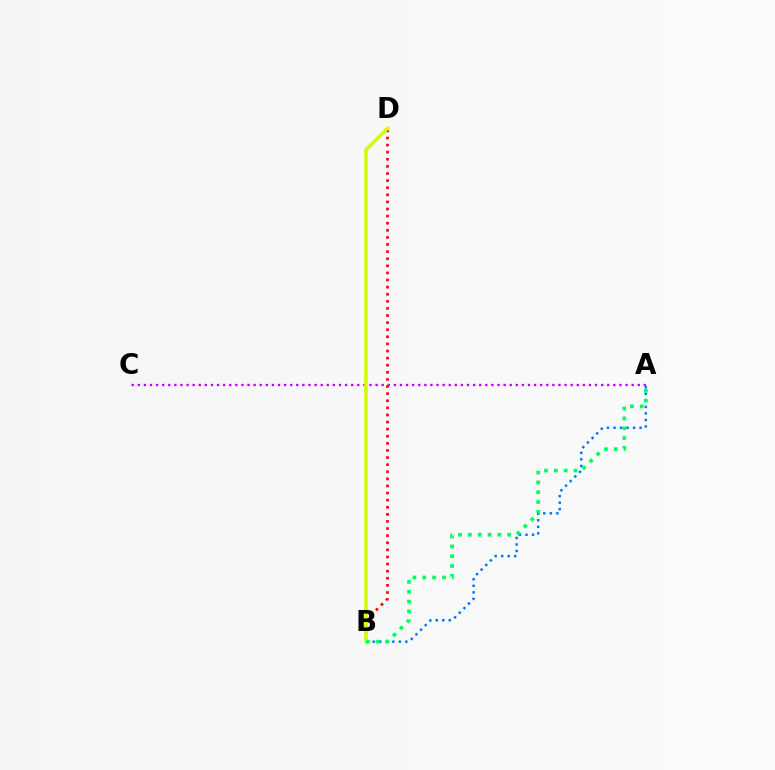{('A', 'C'): [{'color': '#b900ff', 'line_style': 'dotted', 'thickness': 1.66}], ('B', 'D'): [{'color': '#ff0000', 'line_style': 'dotted', 'thickness': 1.93}, {'color': '#d1ff00', 'line_style': 'solid', 'thickness': 2.53}], ('A', 'B'): [{'color': '#0074ff', 'line_style': 'dotted', 'thickness': 1.77}, {'color': '#00ff5c', 'line_style': 'dotted', 'thickness': 2.67}]}